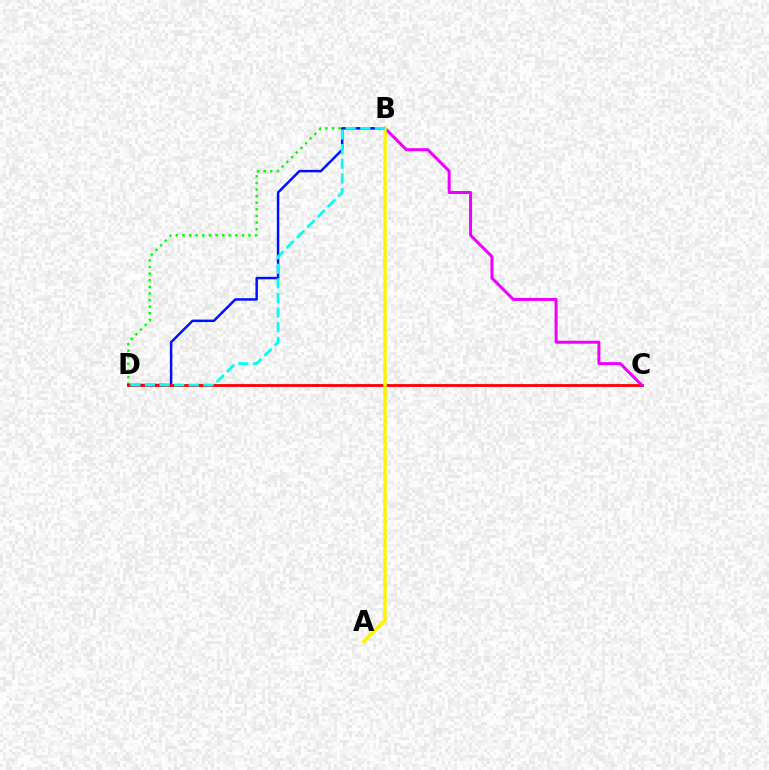{('B', 'D'): [{'color': '#08ff00', 'line_style': 'dotted', 'thickness': 1.8}, {'color': '#0010ff', 'line_style': 'solid', 'thickness': 1.78}, {'color': '#00fff6', 'line_style': 'dashed', 'thickness': 1.99}], ('C', 'D'): [{'color': '#ff0000', 'line_style': 'solid', 'thickness': 2.02}], ('B', 'C'): [{'color': '#ee00ff', 'line_style': 'solid', 'thickness': 2.16}], ('A', 'B'): [{'color': '#fcf500', 'line_style': 'solid', 'thickness': 2.46}]}